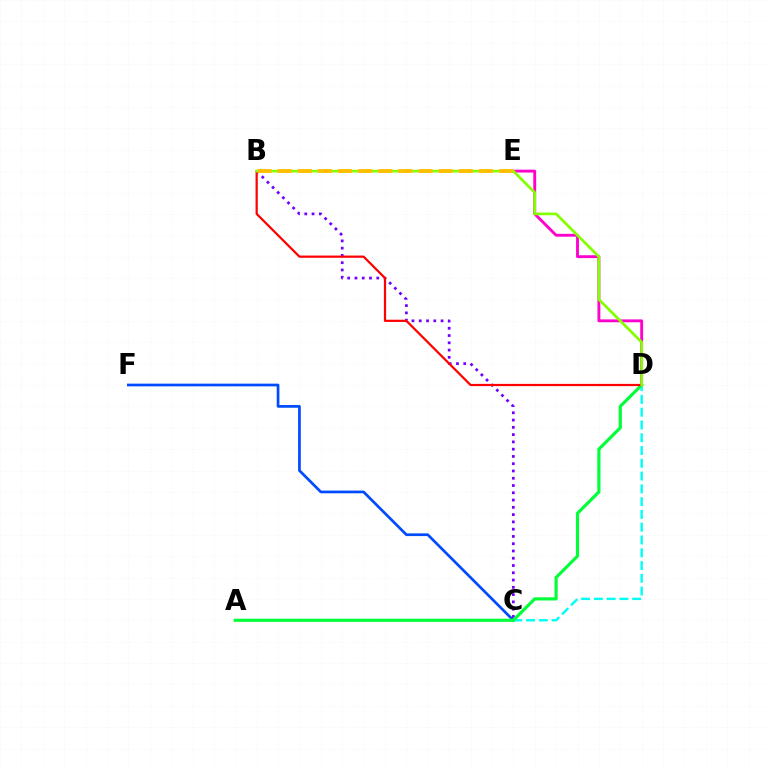{('C', 'F'): [{'color': '#004bff', 'line_style': 'solid', 'thickness': 1.95}], ('D', 'E'): [{'color': '#ff00cf', 'line_style': 'solid', 'thickness': 2.07}], ('C', 'D'): [{'color': '#00fff6', 'line_style': 'dashed', 'thickness': 1.74}], ('B', 'C'): [{'color': '#7200ff', 'line_style': 'dotted', 'thickness': 1.98}], ('A', 'D'): [{'color': '#00ff39', 'line_style': 'solid', 'thickness': 2.27}], ('B', 'D'): [{'color': '#ff0000', 'line_style': 'solid', 'thickness': 1.6}, {'color': '#84ff00', 'line_style': 'solid', 'thickness': 1.95}], ('B', 'E'): [{'color': '#ffbd00', 'line_style': 'dashed', 'thickness': 2.73}]}